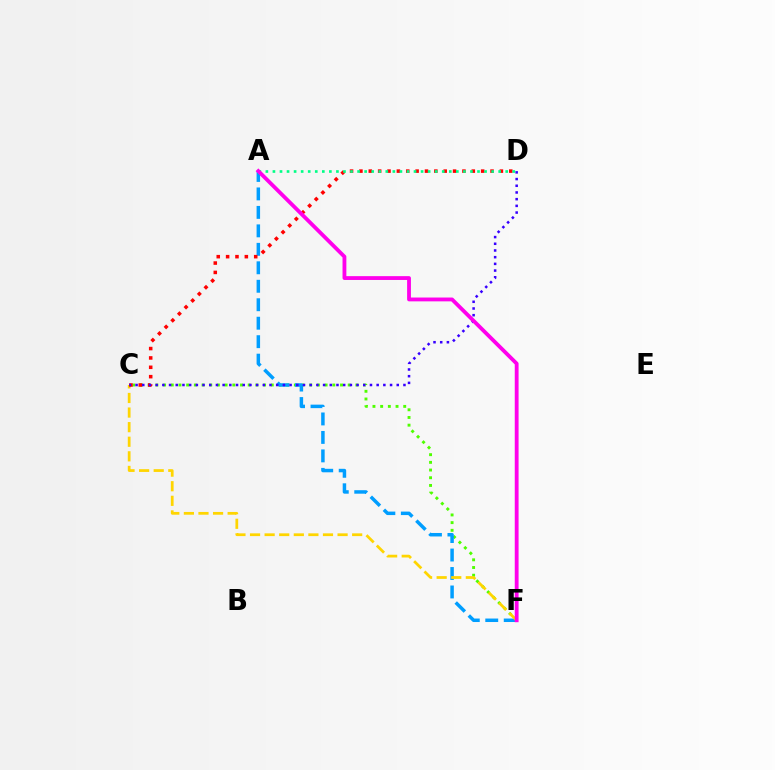{('C', 'F'): [{'color': '#4fff00', 'line_style': 'dotted', 'thickness': 2.09}, {'color': '#ffd500', 'line_style': 'dashed', 'thickness': 1.98}], ('A', 'F'): [{'color': '#009eff', 'line_style': 'dashed', 'thickness': 2.51}, {'color': '#ff00ed', 'line_style': 'solid', 'thickness': 2.75}], ('C', 'D'): [{'color': '#ff0000', 'line_style': 'dotted', 'thickness': 2.54}, {'color': '#3700ff', 'line_style': 'dotted', 'thickness': 1.82}], ('A', 'D'): [{'color': '#00ff86', 'line_style': 'dotted', 'thickness': 1.92}]}